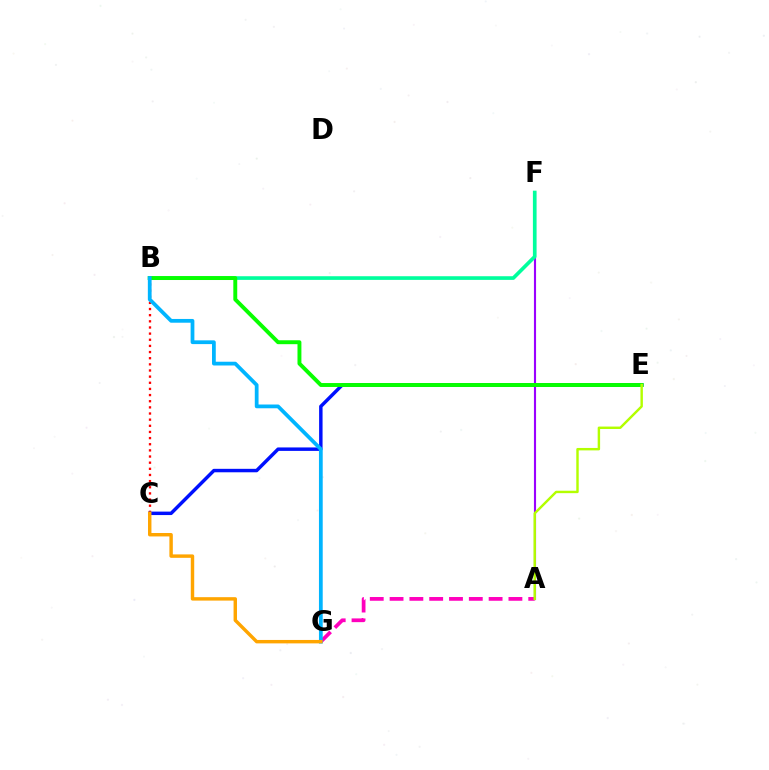{('B', 'C'): [{'color': '#ff0000', 'line_style': 'dotted', 'thickness': 1.67}], ('A', 'G'): [{'color': '#ff00bd', 'line_style': 'dashed', 'thickness': 2.69}], ('A', 'F'): [{'color': '#9b00ff', 'line_style': 'solid', 'thickness': 1.53}], ('C', 'E'): [{'color': '#0010ff', 'line_style': 'solid', 'thickness': 2.49}], ('B', 'F'): [{'color': '#00ff9d', 'line_style': 'solid', 'thickness': 2.63}], ('B', 'E'): [{'color': '#08ff00', 'line_style': 'solid', 'thickness': 2.82}], ('A', 'E'): [{'color': '#b3ff00', 'line_style': 'solid', 'thickness': 1.75}], ('B', 'G'): [{'color': '#00b5ff', 'line_style': 'solid', 'thickness': 2.71}], ('C', 'G'): [{'color': '#ffa500', 'line_style': 'solid', 'thickness': 2.47}]}